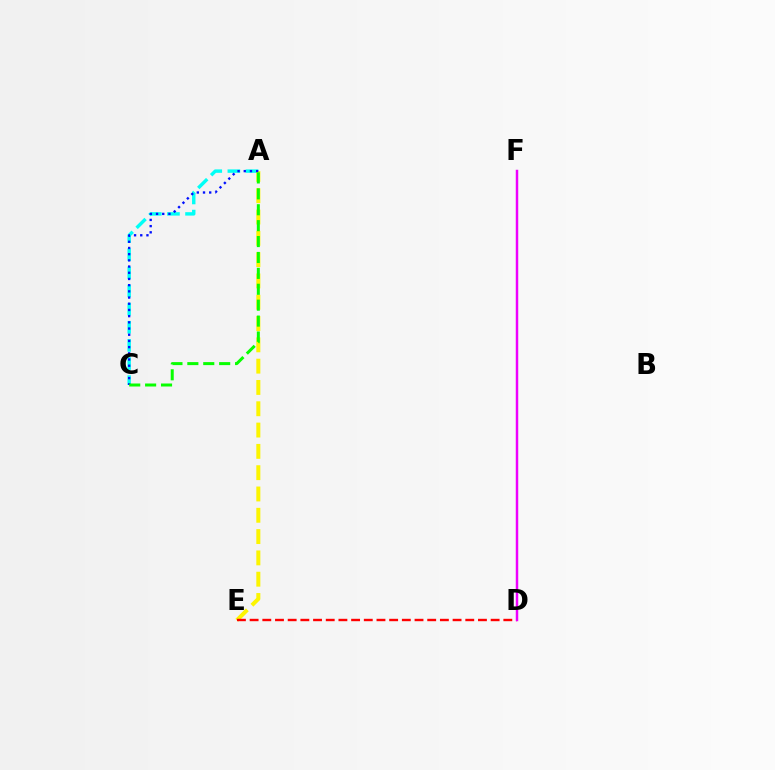{('A', 'C'): [{'color': '#00fff6', 'line_style': 'dashed', 'thickness': 2.46}, {'color': '#0010ff', 'line_style': 'dotted', 'thickness': 1.68}, {'color': '#08ff00', 'line_style': 'dashed', 'thickness': 2.16}], ('A', 'E'): [{'color': '#fcf500', 'line_style': 'dashed', 'thickness': 2.89}], ('D', 'E'): [{'color': '#ff0000', 'line_style': 'dashed', 'thickness': 1.72}], ('D', 'F'): [{'color': '#ee00ff', 'line_style': 'solid', 'thickness': 1.78}]}